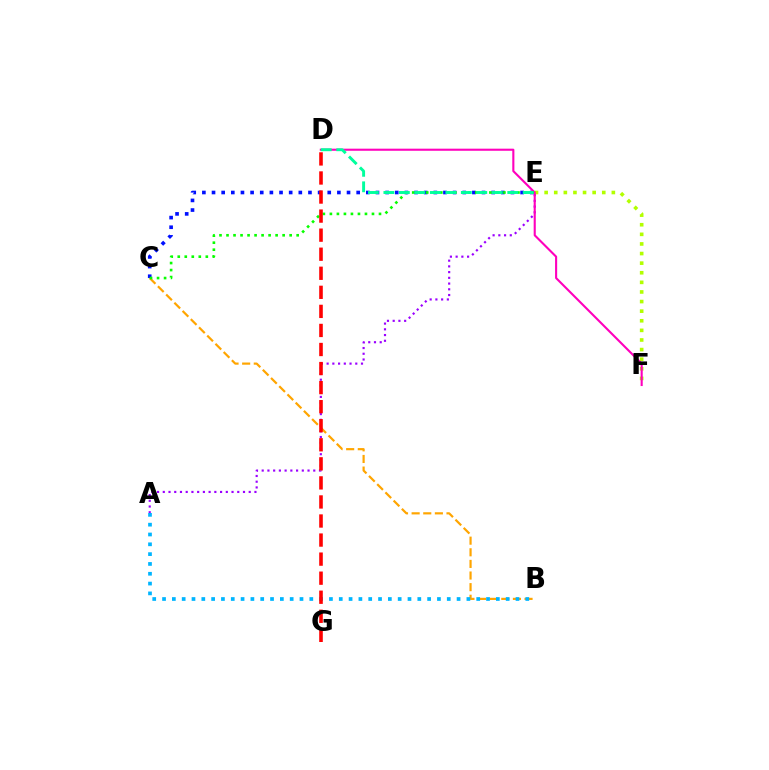{('B', 'C'): [{'color': '#ffa500', 'line_style': 'dashed', 'thickness': 1.58}], ('C', 'E'): [{'color': '#0010ff', 'line_style': 'dotted', 'thickness': 2.62}, {'color': '#08ff00', 'line_style': 'dotted', 'thickness': 1.91}], ('A', 'E'): [{'color': '#9b00ff', 'line_style': 'dotted', 'thickness': 1.56}], ('E', 'F'): [{'color': '#b3ff00', 'line_style': 'dotted', 'thickness': 2.61}], ('D', 'F'): [{'color': '#ff00bd', 'line_style': 'solid', 'thickness': 1.51}], ('A', 'B'): [{'color': '#00b5ff', 'line_style': 'dotted', 'thickness': 2.67}], ('D', 'E'): [{'color': '#00ff9d', 'line_style': 'dashed', 'thickness': 2.1}], ('D', 'G'): [{'color': '#ff0000', 'line_style': 'dashed', 'thickness': 2.59}]}